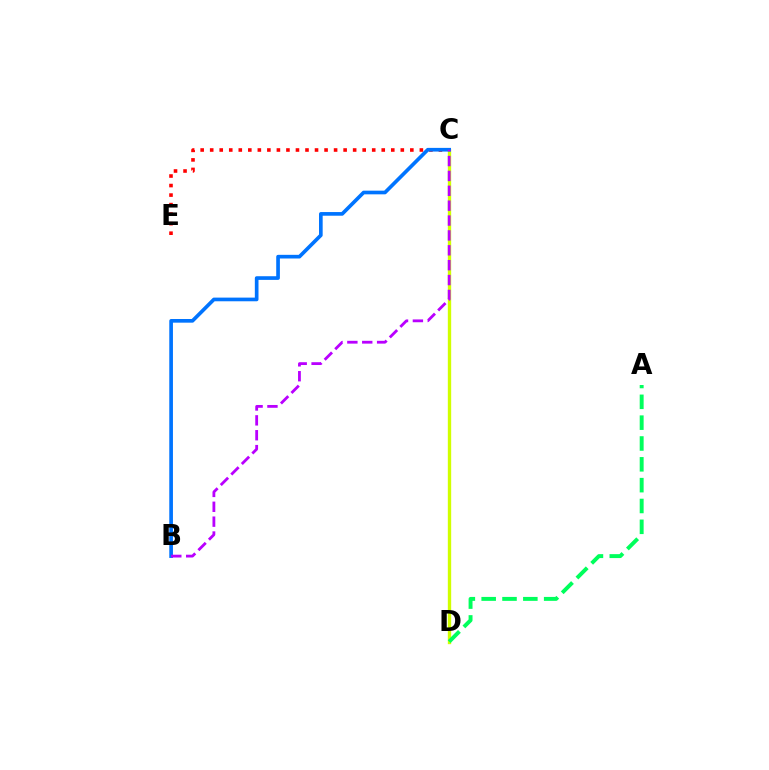{('C', 'E'): [{'color': '#ff0000', 'line_style': 'dotted', 'thickness': 2.59}], ('C', 'D'): [{'color': '#d1ff00', 'line_style': 'solid', 'thickness': 2.41}], ('B', 'C'): [{'color': '#0074ff', 'line_style': 'solid', 'thickness': 2.64}, {'color': '#b900ff', 'line_style': 'dashed', 'thickness': 2.02}], ('A', 'D'): [{'color': '#00ff5c', 'line_style': 'dashed', 'thickness': 2.83}]}